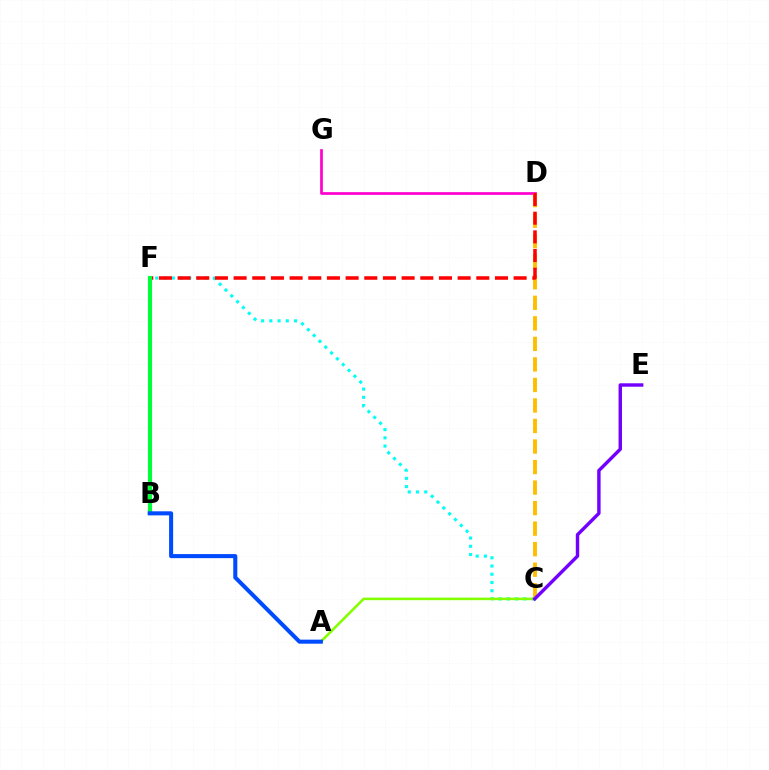{('C', 'F'): [{'color': '#00fff6', 'line_style': 'dotted', 'thickness': 2.24}], ('D', 'G'): [{'color': '#ff00cf', 'line_style': 'solid', 'thickness': 1.95}], ('A', 'C'): [{'color': '#84ff00', 'line_style': 'solid', 'thickness': 1.85}], ('C', 'D'): [{'color': '#ffbd00', 'line_style': 'dashed', 'thickness': 2.79}], ('D', 'F'): [{'color': '#ff0000', 'line_style': 'dashed', 'thickness': 2.54}], ('B', 'F'): [{'color': '#00ff39', 'line_style': 'solid', 'thickness': 2.98}], ('C', 'E'): [{'color': '#7200ff', 'line_style': 'solid', 'thickness': 2.46}], ('A', 'B'): [{'color': '#004bff', 'line_style': 'solid', 'thickness': 2.92}]}